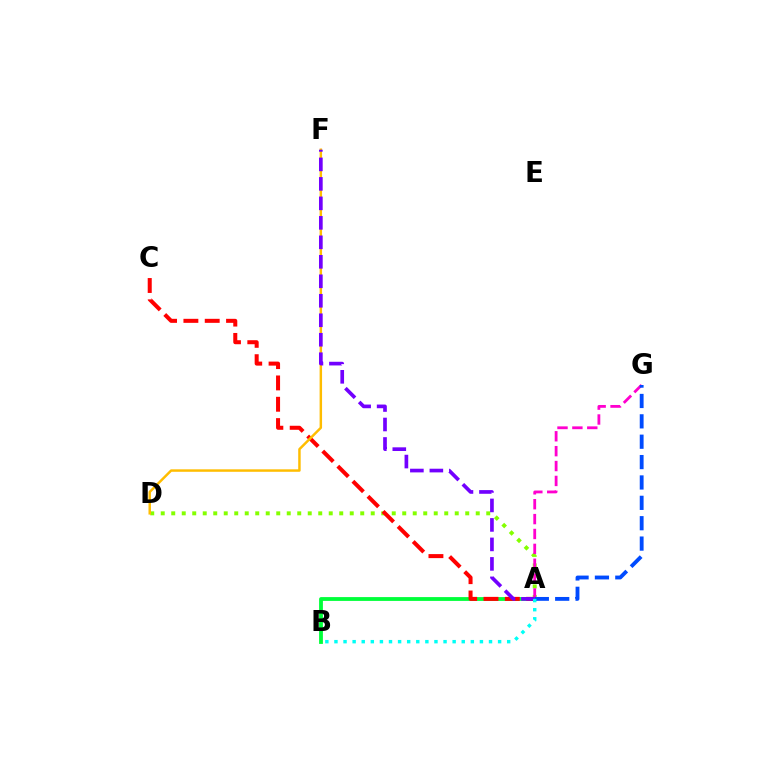{('A', 'B'): [{'color': '#00ff39', 'line_style': 'solid', 'thickness': 2.75}, {'color': '#00fff6', 'line_style': 'dotted', 'thickness': 2.47}], ('A', 'D'): [{'color': '#84ff00', 'line_style': 'dotted', 'thickness': 2.85}], ('A', 'C'): [{'color': '#ff0000', 'line_style': 'dashed', 'thickness': 2.9}], ('D', 'F'): [{'color': '#ffbd00', 'line_style': 'solid', 'thickness': 1.78}], ('A', 'G'): [{'color': '#ff00cf', 'line_style': 'dashed', 'thickness': 2.02}, {'color': '#004bff', 'line_style': 'dashed', 'thickness': 2.77}], ('A', 'F'): [{'color': '#7200ff', 'line_style': 'dashed', 'thickness': 2.65}]}